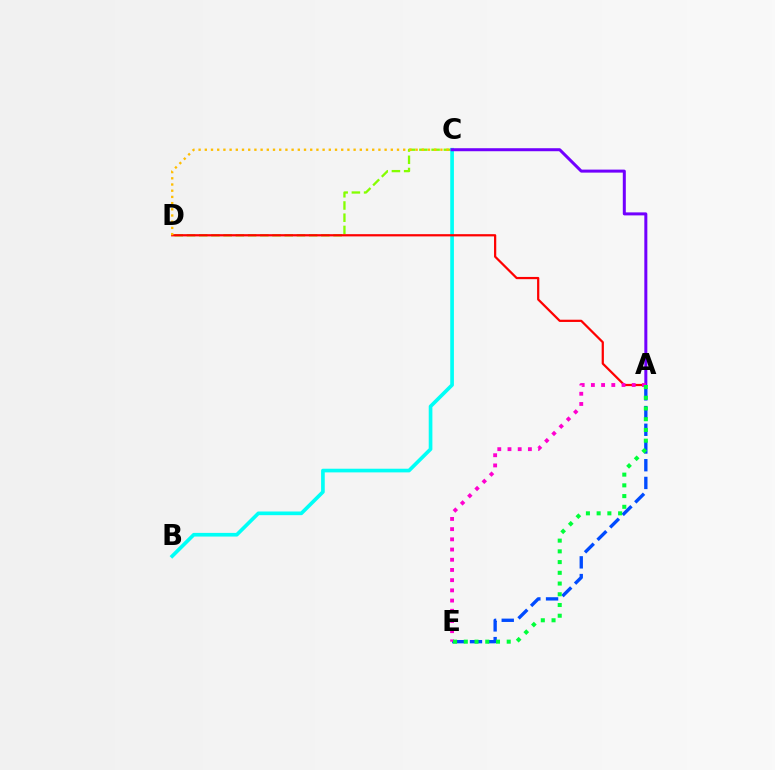{('A', 'E'): [{'color': '#004bff', 'line_style': 'dashed', 'thickness': 2.41}, {'color': '#ff00cf', 'line_style': 'dotted', 'thickness': 2.77}, {'color': '#00ff39', 'line_style': 'dotted', 'thickness': 2.91}], ('C', 'D'): [{'color': '#84ff00', 'line_style': 'dashed', 'thickness': 1.66}, {'color': '#ffbd00', 'line_style': 'dotted', 'thickness': 1.68}], ('B', 'C'): [{'color': '#00fff6', 'line_style': 'solid', 'thickness': 2.64}], ('A', 'D'): [{'color': '#ff0000', 'line_style': 'solid', 'thickness': 1.61}], ('A', 'C'): [{'color': '#7200ff', 'line_style': 'solid', 'thickness': 2.17}]}